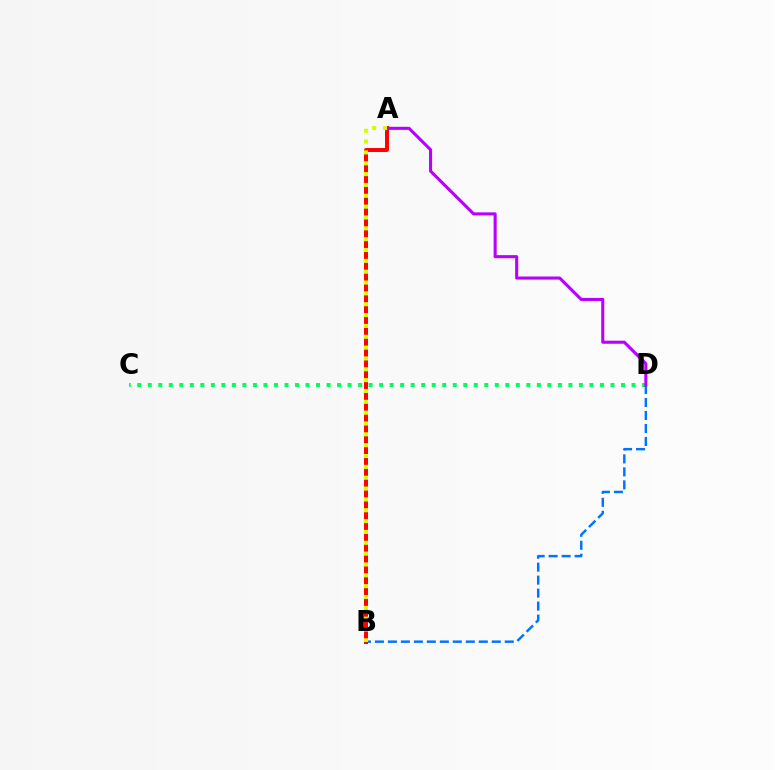{('C', 'D'): [{'color': '#00ff5c', 'line_style': 'dotted', 'thickness': 2.86}], ('B', 'D'): [{'color': '#0074ff', 'line_style': 'dashed', 'thickness': 1.76}], ('A', 'B'): [{'color': '#ff0000', 'line_style': 'solid', 'thickness': 2.85}, {'color': '#d1ff00', 'line_style': 'dotted', 'thickness': 2.95}], ('A', 'D'): [{'color': '#b900ff', 'line_style': 'solid', 'thickness': 2.22}]}